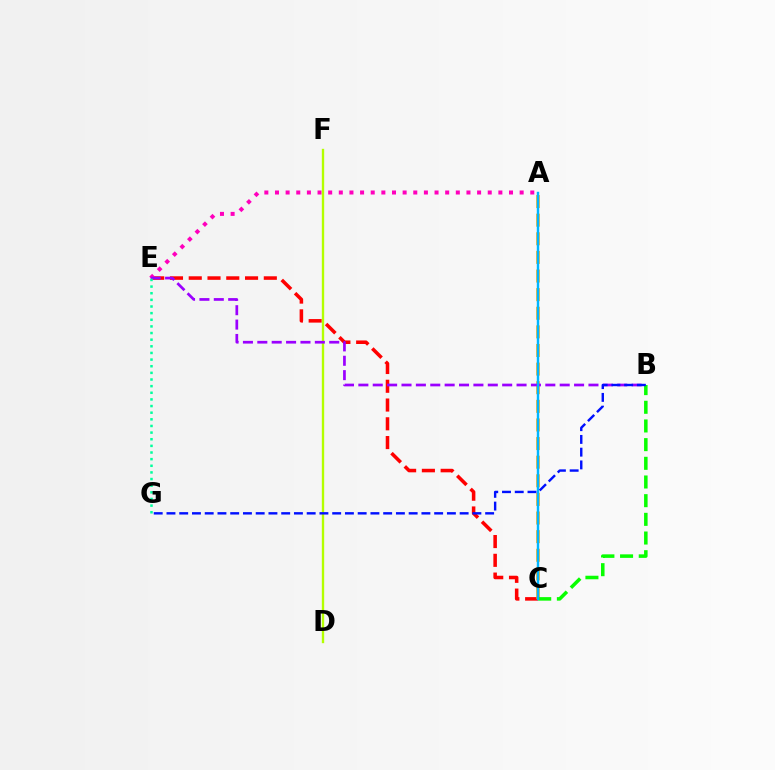{('C', 'E'): [{'color': '#ff0000', 'line_style': 'dashed', 'thickness': 2.55}], ('A', 'E'): [{'color': '#ff00bd', 'line_style': 'dotted', 'thickness': 2.89}], ('D', 'F'): [{'color': '#b3ff00', 'line_style': 'solid', 'thickness': 1.7}], ('A', 'C'): [{'color': '#ffa500', 'line_style': 'dashed', 'thickness': 2.53}, {'color': '#00b5ff', 'line_style': 'solid', 'thickness': 1.75}], ('B', 'C'): [{'color': '#08ff00', 'line_style': 'dashed', 'thickness': 2.54}], ('B', 'E'): [{'color': '#9b00ff', 'line_style': 'dashed', 'thickness': 1.95}], ('B', 'G'): [{'color': '#0010ff', 'line_style': 'dashed', 'thickness': 1.73}], ('E', 'G'): [{'color': '#00ff9d', 'line_style': 'dotted', 'thickness': 1.8}]}